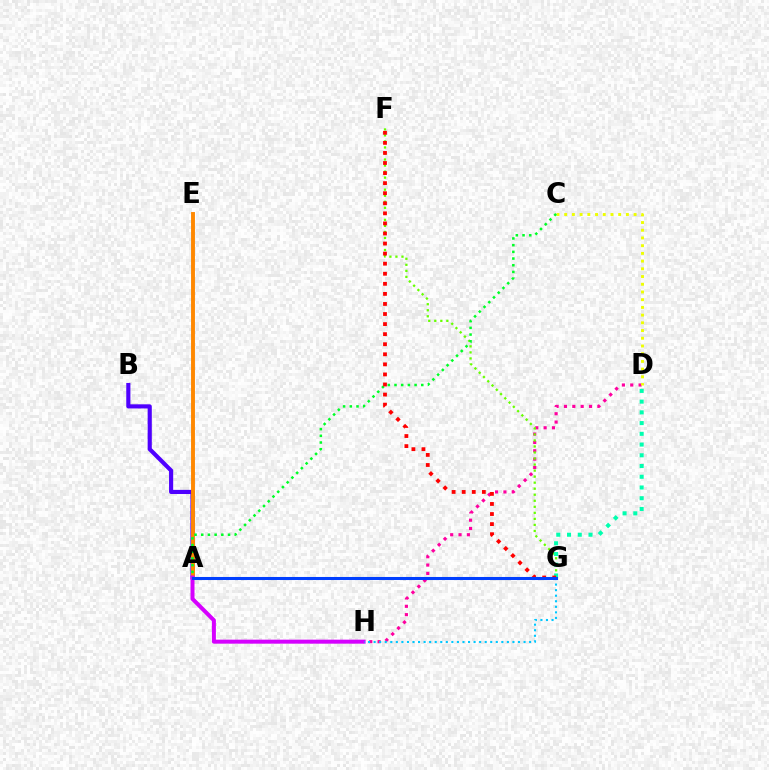{('D', 'H'): [{'color': '#ff00a0', 'line_style': 'dotted', 'thickness': 2.27}], ('A', 'B'): [{'color': '#4f00ff', 'line_style': 'solid', 'thickness': 2.98}], ('C', 'D'): [{'color': '#eeff00', 'line_style': 'dotted', 'thickness': 2.1}], ('F', 'G'): [{'color': '#66ff00', 'line_style': 'dotted', 'thickness': 1.64}, {'color': '#ff0000', 'line_style': 'dotted', 'thickness': 2.74}], ('A', 'E'): [{'color': '#ff8800', 'line_style': 'solid', 'thickness': 2.81}], ('A', 'H'): [{'color': '#d600ff', 'line_style': 'solid', 'thickness': 2.88}], ('D', 'G'): [{'color': '#00ffaf', 'line_style': 'dotted', 'thickness': 2.92}], ('A', 'C'): [{'color': '#00ff27', 'line_style': 'dotted', 'thickness': 1.82}], ('G', 'H'): [{'color': '#00c7ff', 'line_style': 'dotted', 'thickness': 1.51}], ('A', 'G'): [{'color': '#003fff', 'line_style': 'solid', 'thickness': 2.2}]}